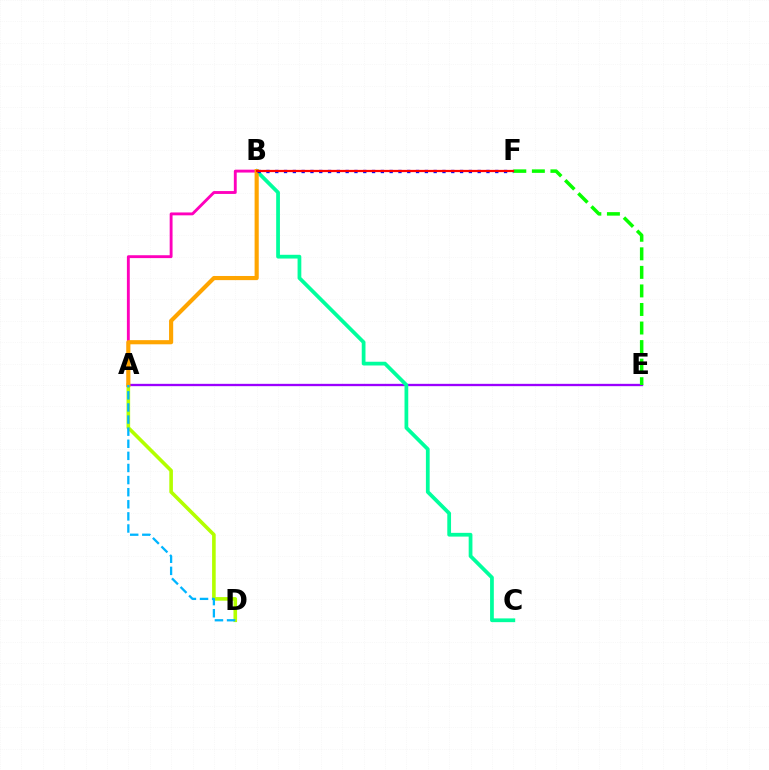{('A', 'E'): [{'color': '#9b00ff', 'line_style': 'solid', 'thickness': 1.67}], ('B', 'C'): [{'color': '#00ff9d', 'line_style': 'solid', 'thickness': 2.7}], ('A', 'D'): [{'color': '#b3ff00', 'line_style': 'solid', 'thickness': 2.6}, {'color': '#00b5ff', 'line_style': 'dashed', 'thickness': 1.64}], ('A', 'B'): [{'color': '#ff00bd', 'line_style': 'solid', 'thickness': 2.07}, {'color': '#ffa500', 'line_style': 'solid', 'thickness': 2.98}], ('B', 'F'): [{'color': '#0010ff', 'line_style': 'dotted', 'thickness': 2.39}, {'color': '#ff0000', 'line_style': 'solid', 'thickness': 1.61}], ('E', 'F'): [{'color': '#08ff00', 'line_style': 'dashed', 'thickness': 2.52}]}